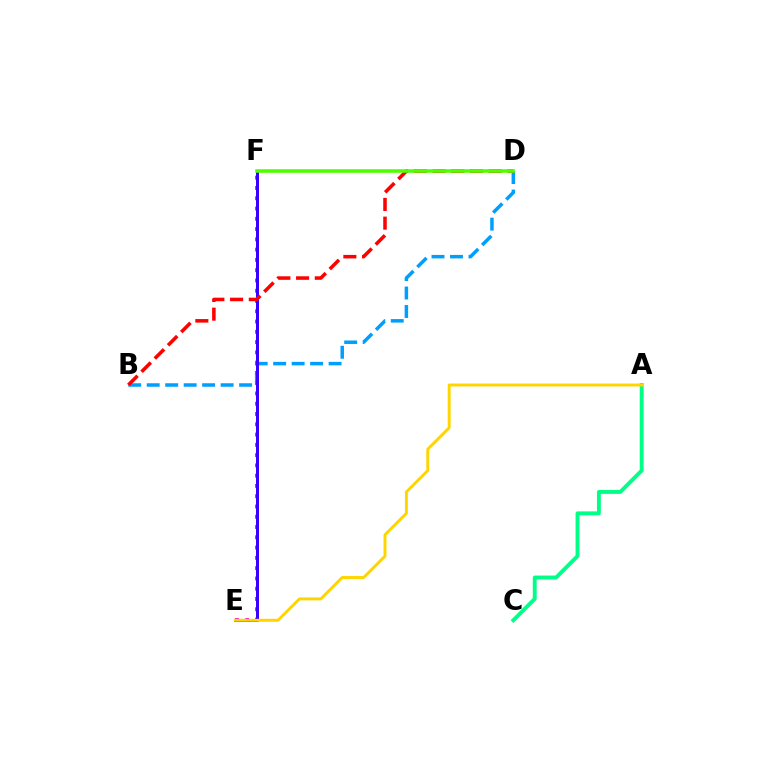{('B', 'D'): [{'color': '#009eff', 'line_style': 'dashed', 'thickness': 2.51}, {'color': '#ff0000', 'line_style': 'dashed', 'thickness': 2.54}], ('A', 'C'): [{'color': '#00ff86', 'line_style': 'solid', 'thickness': 2.8}], ('E', 'F'): [{'color': '#ff00ed', 'line_style': 'dotted', 'thickness': 2.79}, {'color': '#3700ff', 'line_style': 'solid', 'thickness': 2.15}], ('A', 'E'): [{'color': '#ffd500', 'line_style': 'solid', 'thickness': 2.11}], ('D', 'F'): [{'color': '#4fff00', 'line_style': 'solid', 'thickness': 2.55}]}